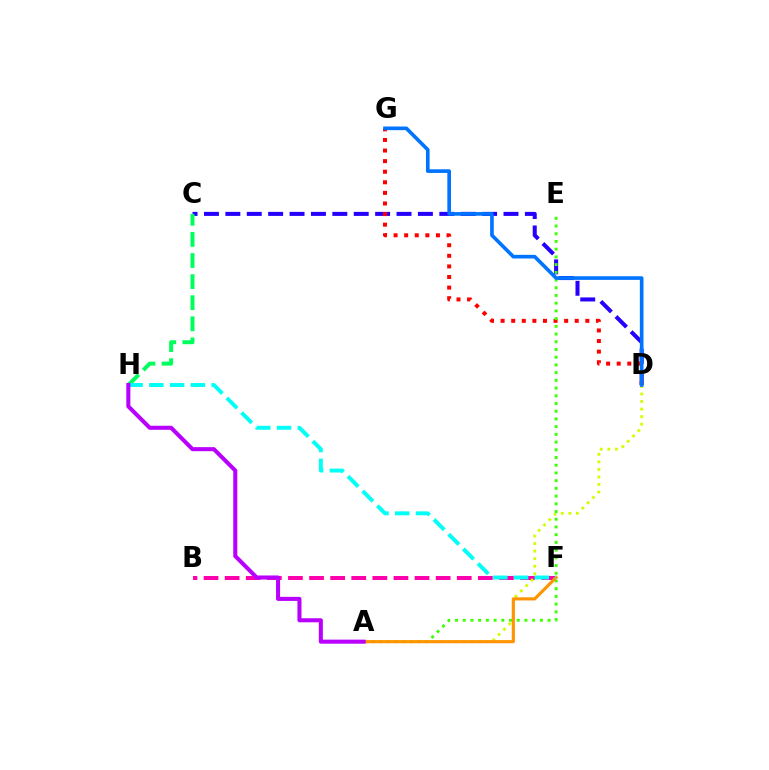{('B', 'F'): [{'color': '#ff00ac', 'line_style': 'dashed', 'thickness': 2.87}], ('A', 'D'): [{'color': '#d1ff00', 'line_style': 'dotted', 'thickness': 2.05}], ('C', 'D'): [{'color': '#2500ff', 'line_style': 'dashed', 'thickness': 2.91}], ('D', 'G'): [{'color': '#ff0000', 'line_style': 'dotted', 'thickness': 2.88}, {'color': '#0074ff', 'line_style': 'solid', 'thickness': 2.62}], ('A', 'E'): [{'color': '#3dff00', 'line_style': 'dotted', 'thickness': 2.1}], ('C', 'H'): [{'color': '#00ff5c', 'line_style': 'dashed', 'thickness': 2.87}], ('A', 'F'): [{'color': '#ff9400', 'line_style': 'solid', 'thickness': 2.26}], ('F', 'H'): [{'color': '#00fff6', 'line_style': 'dashed', 'thickness': 2.82}], ('A', 'H'): [{'color': '#b900ff', 'line_style': 'solid', 'thickness': 2.92}]}